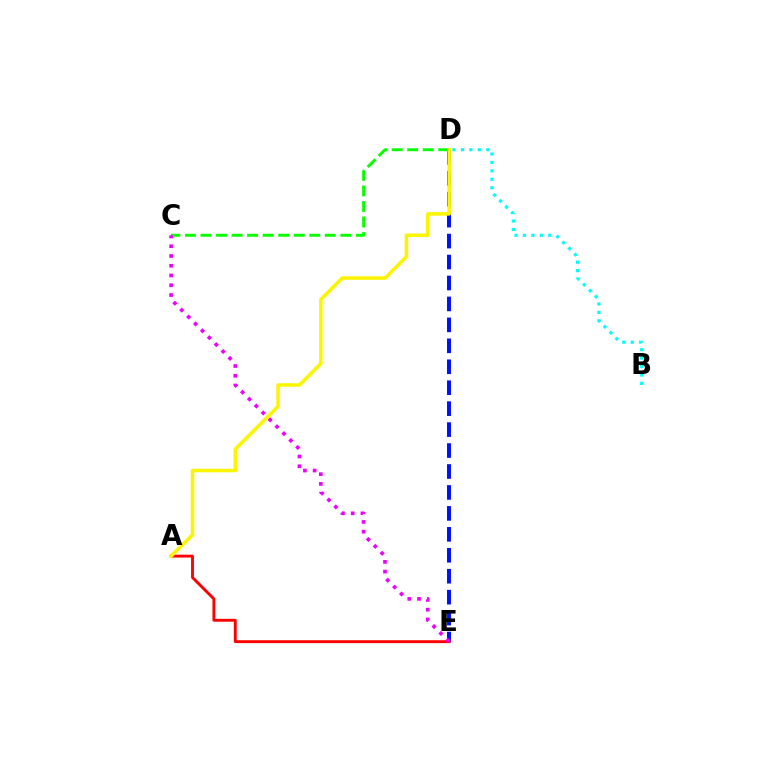{('D', 'E'): [{'color': '#0010ff', 'line_style': 'dashed', 'thickness': 2.85}], ('C', 'D'): [{'color': '#08ff00', 'line_style': 'dashed', 'thickness': 2.11}], ('A', 'E'): [{'color': '#ff0000', 'line_style': 'solid', 'thickness': 2.08}], ('C', 'E'): [{'color': '#ee00ff', 'line_style': 'dotted', 'thickness': 2.65}], ('B', 'D'): [{'color': '#00fff6', 'line_style': 'dotted', 'thickness': 2.29}], ('A', 'D'): [{'color': '#fcf500', 'line_style': 'solid', 'thickness': 2.54}]}